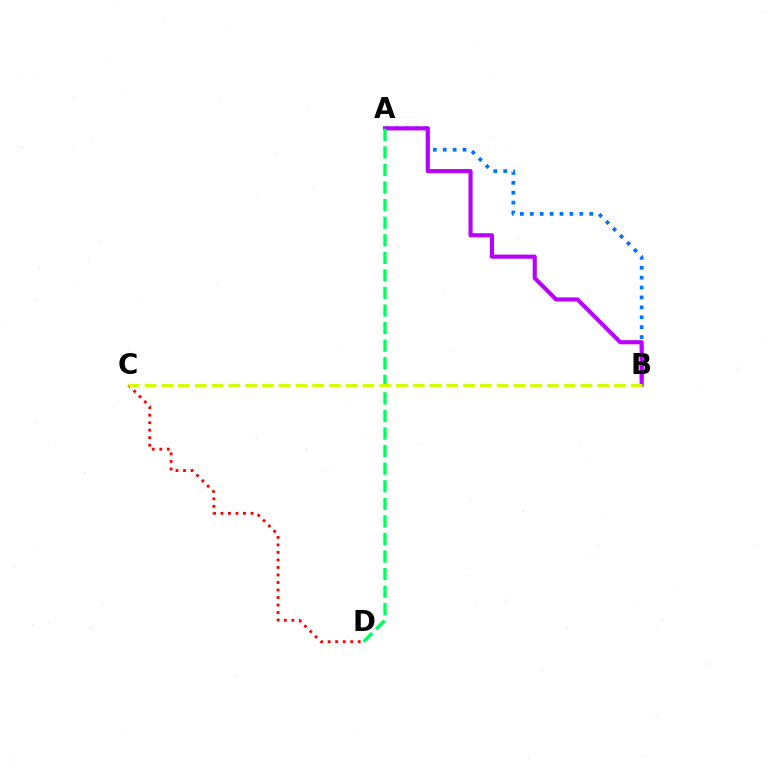{('C', 'D'): [{'color': '#ff0000', 'line_style': 'dotted', 'thickness': 2.04}], ('A', 'B'): [{'color': '#0074ff', 'line_style': 'dotted', 'thickness': 2.69}, {'color': '#b900ff', 'line_style': 'solid', 'thickness': 2.97}], ('A', 'D'): [{'color': '#00ff5c', 'line_style': 'dashed', 'thickness': 2.39}], ('B', 'C'): [{'color': '#d1ff00', 'line_style': 'dashed', 'thickness': 2.28}]}